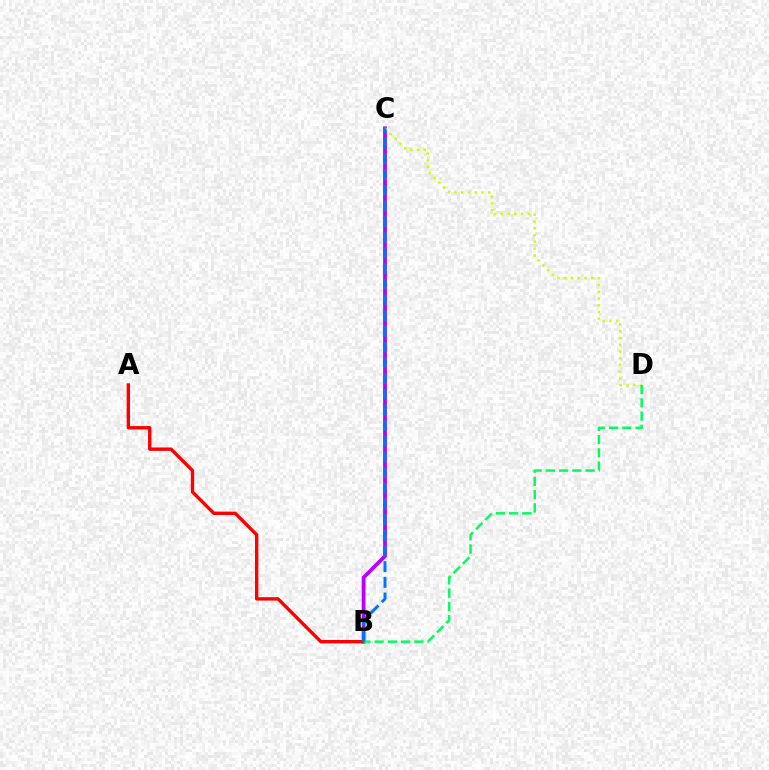{('B', 'C'): [{'color': '#b900ff', 'line_style': 'solid', 'thickness': 2.72}, {'color': '#0074ff', 'line_style': 'dashed', 'thickness': 2.13}], ('A', 'B'): [{'color': '#ff0000', 'line_style': 'solid', 'thickness': 2.43}], ('C', 'D'): [{'color': '#d1ff00', 'line_style': 'dotted', 'thickness': 1.84}], ('B', 'D'): [{'color': '#00ff5c', 'line_style': 'dashed', 'thickness': 1.8}]}